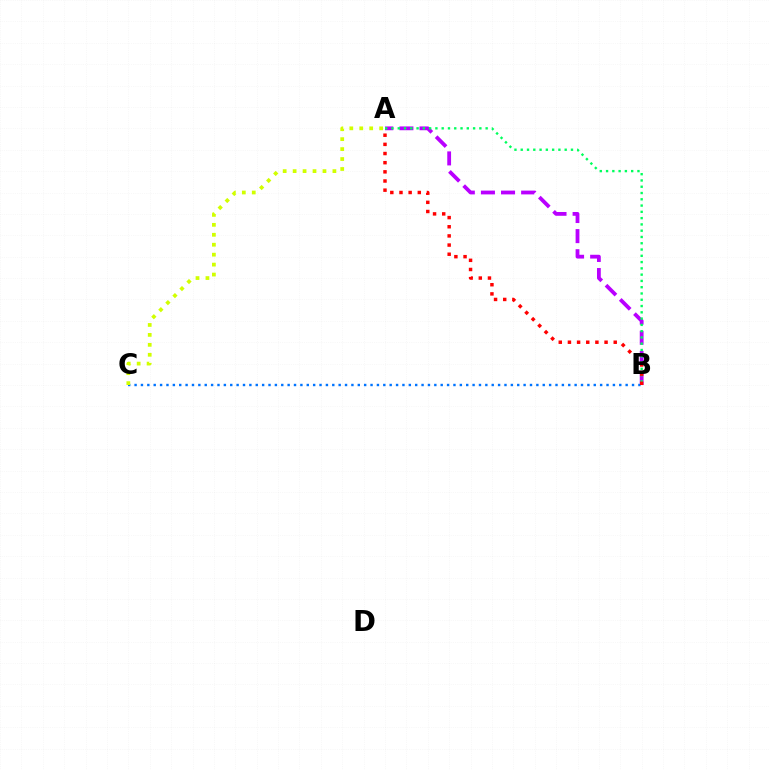{('A', 'B'): [{'color': '#b900ff', 'line_style': 'dashed', 'thickness': 2.73}, {'color': '#00ff5c', 'line_style': 'dotted', 'thickness': 1.71}, {'color': '#ff0000', 'line_style': 'dotted', 'thickness': 2.49}], ('B', 'C'): [{'color': '#0074ff', 'line_style': 'dotted', 'thickness': 1.73}], ('A', 'C'): [{'color': '#d1ff00', 'line_style': 'dotted', 'thickness': 2.7}]}